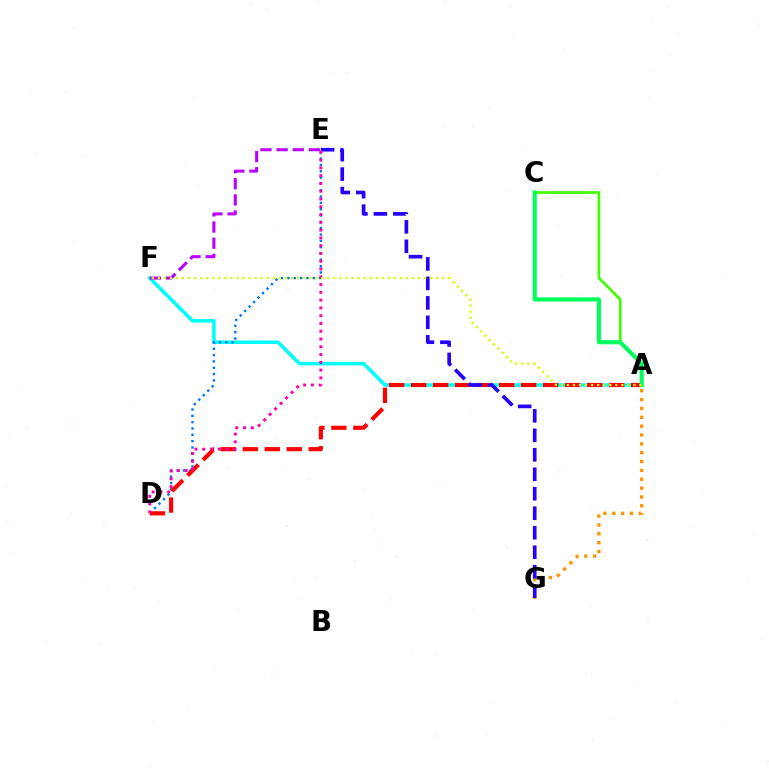{('A', 'F'): [{'color': '#00fff6', 'line_style': 'solid', 'thickness': 2.56}, {'color': '#d1ff00', 'line_style': 'dotted', 'thickness': 1.64}], ('A', 'G'): [{'color': '#ff9400', 'line_style': 'dotted', 'thickness': 2.4}], ('D', 'E'): [{'color': '#0074ff', 'line_style': 'dotted', 'thickness': 1.72}, {'color': '#ff00ac', 'line_style': 'dotted', 'thickness': 2.11}], ('A', 'C'): [{'color': '#3dff00', 'line_style': 'solid', 'thickness': 1.91}, {'color': '#00ff5c', 'line_style': 'solid', 'thickness': 2.99}], ('E', 'F'): [{'color': '#b900ff', 'line_style': 'dashed', 'thickness': 2.2}], ('A', 'D'): [{'color': '#ff0000', 'line_style': 'dashed', 'thickness': 2.99}], ('E', 'G'): [{'color': '#2500ff', 'line_style': 'dashed', 'thickness': 2.65}]}